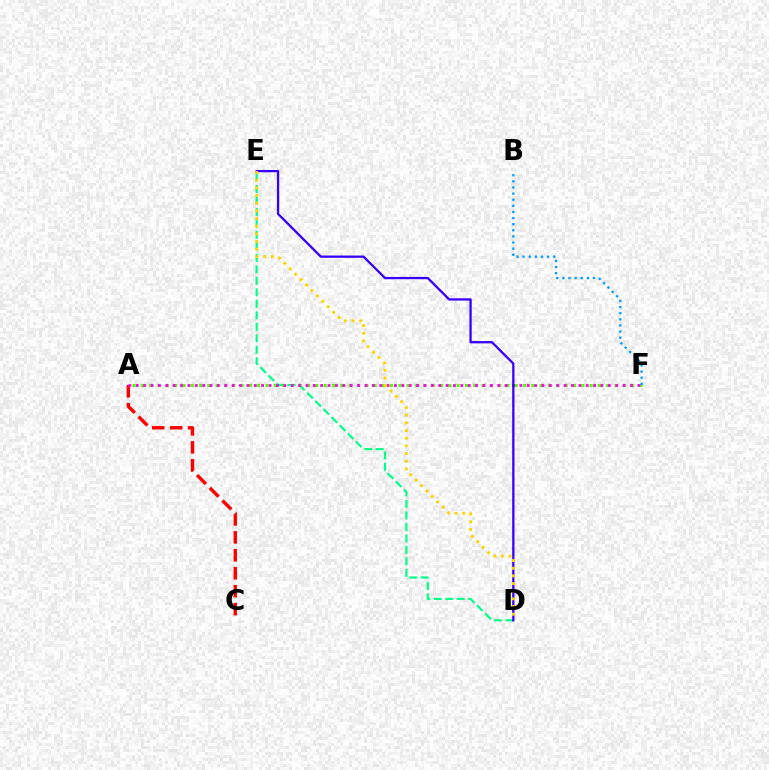{('D', 'E'): [{'color': '#00ff86', 'line_style': 'dashed', 'thickness': 1.56}, {'color': '#3700ff', 'line_style': 'solid', 'thickness': 1.65}, {'color': '#ffd500', 'line_style': 'dotted', 'thickness': 2.08}], ('A', 'C'): [{'color': '#ff0000', 'line_style': 'dashed', 'thickness': 2.44}], ('A', 'F'): [{'color': '#4fff00', 'line_style': 'dotted', 'thickness': 2.26}, {'color': '#ff00ed', 'line_style': 'dotted', 'thickness': 2.0}], ('B', 'F'): [{'color': '#009eff', 'line_style': 'dotted', 'thickness': 1.66}]}